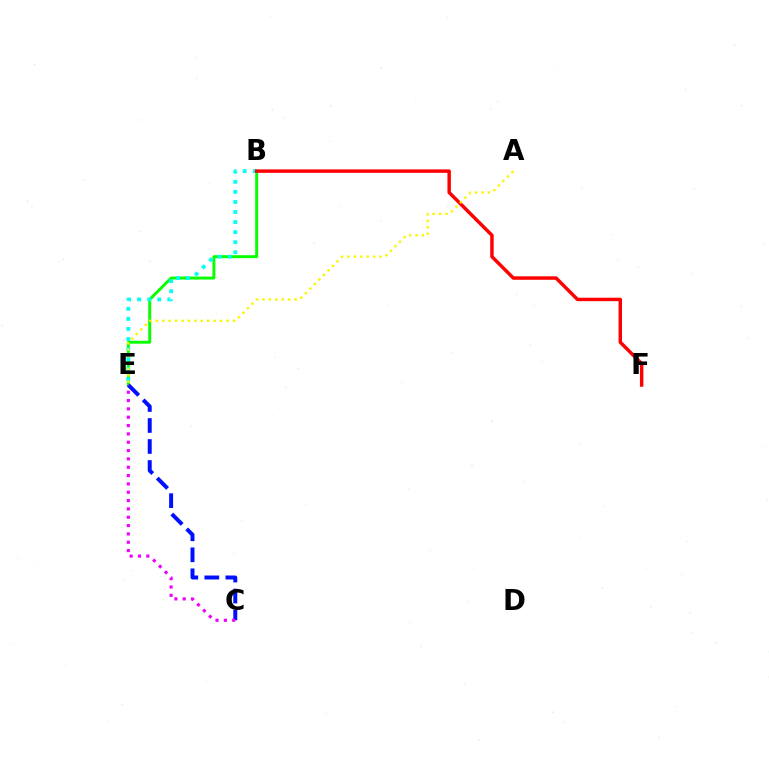{('B', 'E'): [{'color': '#08ff00', 'line_style': 'solid', 'thickness': 2.12}, {'color': '#00fff6', 'line_style': 'dotted', 'thickness': 2.73}], ('B', 'F'): [{'color': '#ff0000', 'line_style': 'solid', 'thickness': 2.48}], ('C', 'E'): [{'color': '#0010ff', 'line_style': 'dashed', 'thickness': 2.85}, {'color': '#ee00ff', 'line_style': 'dotted', 'thickness': 2.26}], ('A', 'E'): [{'color': '#fcf500', 'line_style': 'dotted', 'thickness': 1.74}]}